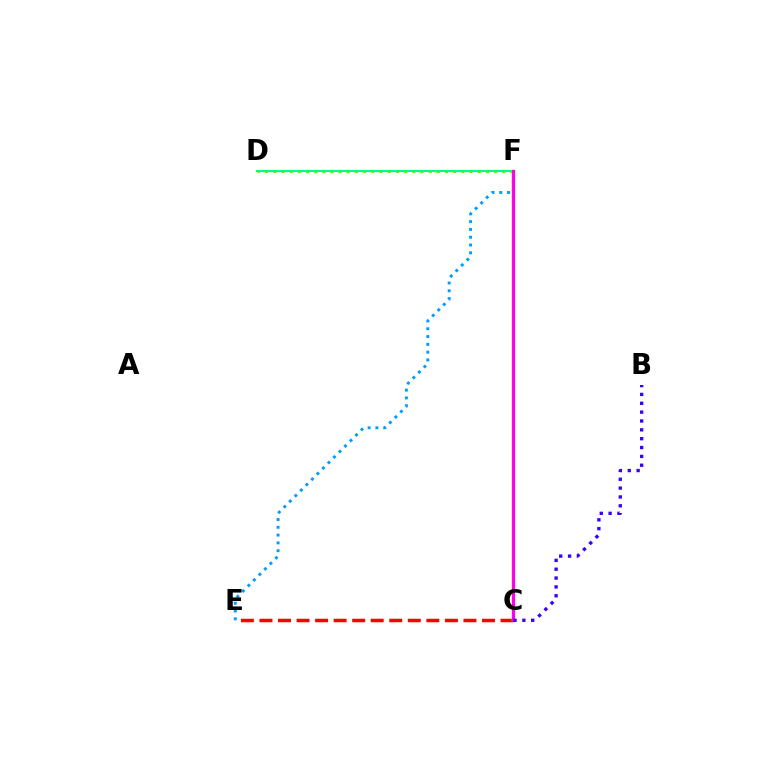{('D', 'F'): [{'color': '#4fff00', 'line_style': 'dotted', 'thickness': 2.22}, {'color': '#00ff86', 'line_style': 'solid', 'thickness': 1.52}], ('C', 'E'): [{'color': '#ff0000', 'line_style': 'dashed', 'thickness': 2.52}], ('E', 'F'): [{'color': '#009eff', 'line_style': 'dotted', 'thickness': 2.12}], ('C', 'F'): [{'color': '#ffd500', 'line_style': 'solid', 'thickness': 1.78}, {'color': '#ff00ed', 'line_style': 'solid', 'thickness': 2.28}], ('B', 'C'): [{'color': '#3700ff', 'line_style': 'dotted', 'thickness': 2.4}]}